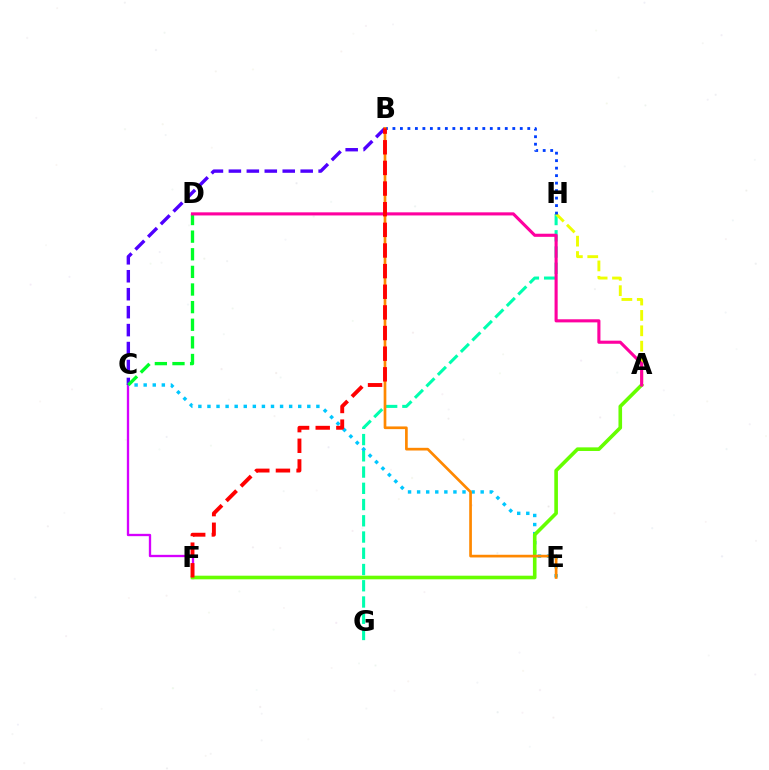{('G', 'H'): [{'color': '#00ffaf', 'line_style': 'dashed', 'thickness': 2.21}], ('A', 'H'): [{'color': '#eeff00', 'line_style': 'dashed', 'thickness': 2.09}], ('C', 'F'): [{'color': '#d600ff', 'line_style': 'solid', 'thickness': 1.67}], ('C', 'E'): [{'color': '#00c7ff', 'line_style': 'dotted', 'thickness': 2.47}], ('B', 'H'): [{'color': '#003fff', 'line_style': 'dotted', 'thickness': 2.03}], ('A', 'F'): [{'color': '#66ff00', 'line_style': 'solid', 'thickness': 2.61}], ('B', 'C'): [{'color': '#4f00ff', 'line_style': 'dashed', 'thickness': 2.44}], ('B', 'E'): [{'color': '#ff8800', 'line_style': 'solid', 'thickness': 1.94}], ('C', 'D'): [{'color': '#00ff27', 'line_style': 'dashed', 'thickness': 2.39}], ('A', 'D'): [{'color': '#ff00a0', 'line_style': 'solid', 'thickness': 2.23}], ('B', 'F'): [{'color': '#ff0000', 'line_style': 'dashed', 'thickness': 2.8}]}